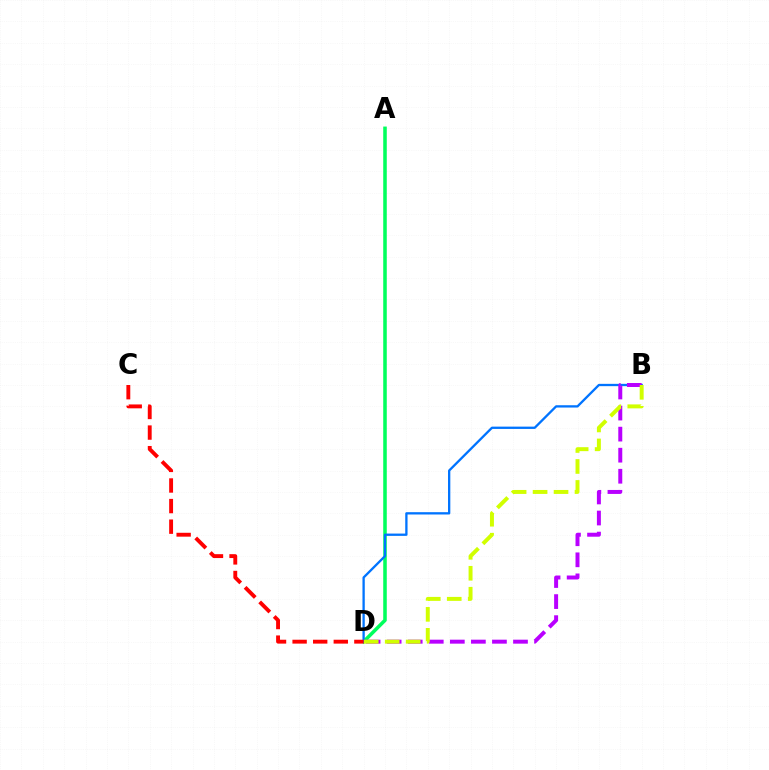{('A', 'D'): [{'color': '#00ff5c', 'line_style': 'solid', 'thickness': 2.55}], ('B', 'D'): [{'color': '#0074ff', 'line_style': 'solid', 'thickness': 1.66}, {'color': '#b900ff', 'line_style': 'dashed', 'thickness': 2.86}, {'color': '#d1ff00', 'line_style': 'dashed', 'thickness': 2.85}], ('C', 'D'): [{'color': '#ff0000', 'line_style': 'dashed', 'thickness': 2.8}]}